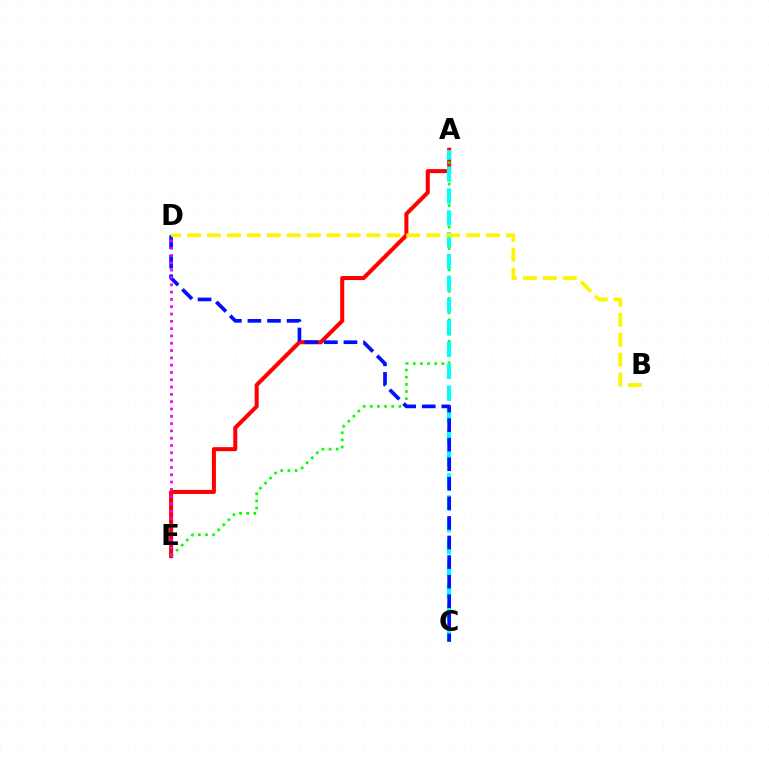{('A', 'E'): [{'color': '#ff0000', 'line_style': 'solid', 'thickness': 2.9}, {'color': '#08ff00', 'line_style': 'dotted', 'thickness': 1.94}], ('A', 'C'): [{'color': '#00fff6', 'line_style': 'dashed', 'thickness': 2.98}], ('C', 'D'): [{'color': '#0010ff', 'line_style': 'dashed', 'thickness': 2.66}], ('D', 'E'): [{'color': '#ee00ff', 'line_style': 'dotted', 'thickness': 1.99}], ('B', 'D'): [{'color': '#fcf500', 'line_style': 'dashed', 'thickness': 2.71}]}